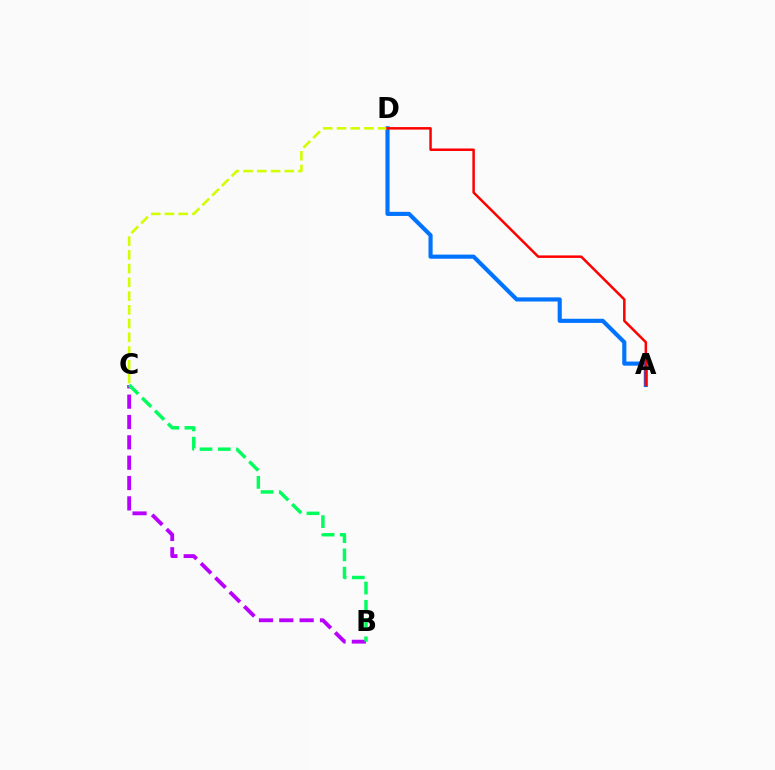{('A', 'D'): [{'color': '#0074ff', 'line_style': 'solid', 'thickness': 2.98}, {'color': '#ff0000', 'line_style': 'solid', 'thickness': 1.8}], ('B', 'C'): [{'color': '#b900ff', 'line_style': 'dashed', 'thickness': 2.76}, {'color': '#00ff5c', 'line_style': 'dashed', 'thickness': 2.48}], ('C', 'D'): [{'color': '#d1ff00', 'line_style': 'dashed', 'thickness': 1.87}]}